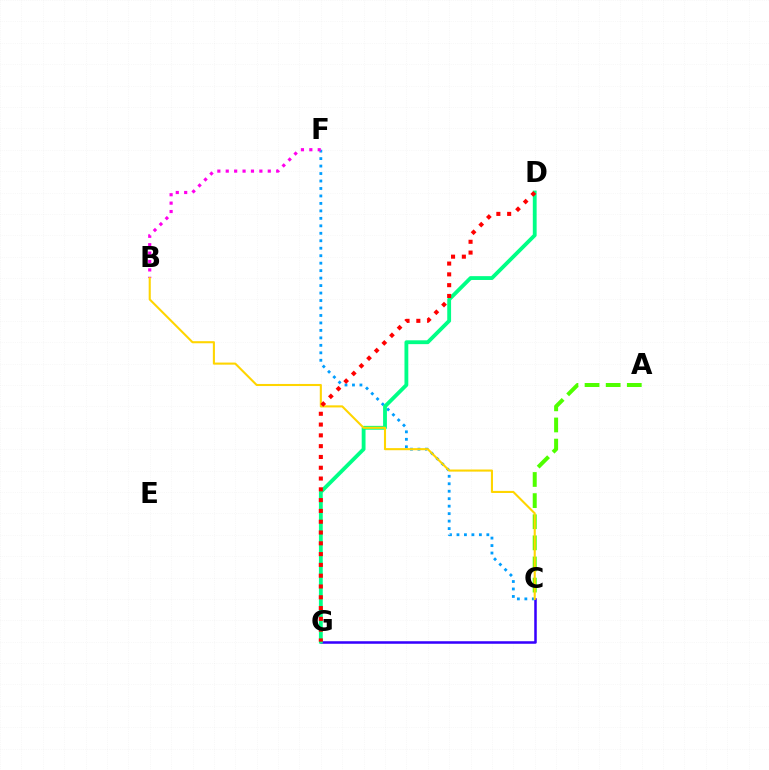{('A', 'C'): [{'color': '#4fff00', 'line_style': 'dashed', 'thickness': 2.87}], ('C', 'G'): [{'color': '#3700ff', 'line_style': 'solid', 'thickness': 1.82}], ('C', 'F'): [{'color': '#009eff', 'line_style': 'dotted', 'thickness': 2.03}], ('B', 'F'): [{'color': '#ff00ed', 'line_style': 'dotted', 'thickness': 2.28}], ('D', 'G'): [{'color': '#00ff86', 'line_style': 'solid', 'thickness': 2.76}, {'color': '#ff0000', 'line_style': 'dotted', 'thickness': 2.93}], ('B', 'C'): [{'color': '#ffd500', 'line_style': 'solid', 'thickness': 1.51}]}